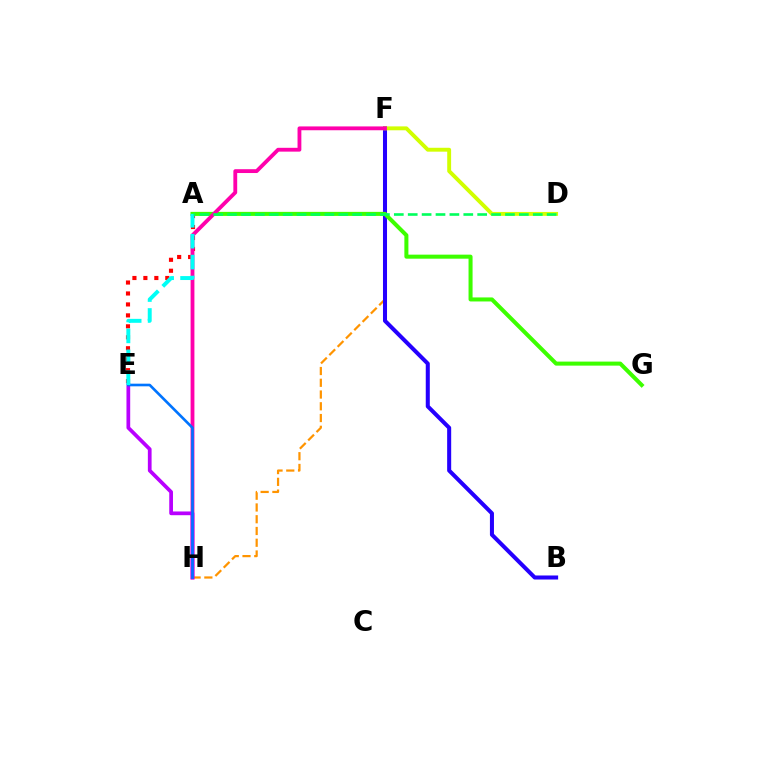{('F', 'H'): [{'color': '#ff9400', 'line_style': 'dashed', 'thickness': 1.6}, {'color': '#ff00ac', 'line_style': 'solid', 'thickness': 2.75}], ('B', 'F'): [{'color': '#2500ff', 'line_style': 'solid', 'thickness': 2.91}], ('D', 'F'): [{'color': '#d1ff00', 'line_style': 'solid', 'thickness': 2.8}], ('A', 'E'): [{'color': '#ff0000', 'line_style': 'dotted', 'thickness': 2.98}, {'color': '#00fff6', 'line_style': 'dashed', 'thickness': 2.84}], ('A', 'G'): [{'color': '#3dff00', 'line_style': 'solid', 'thickness': 2.9}], ('E', 'H'): [{'color': '#b900ff', 'line_style': 'solid', 'thickness': 2.69}, {'color': '#0074ff', 'line_style': 'solid', 'thickness': 1.9}], ('A', 'D'): [{'color': '#00ff5c', 'line_style': 'dashed', 'thickness': 1.89}]}